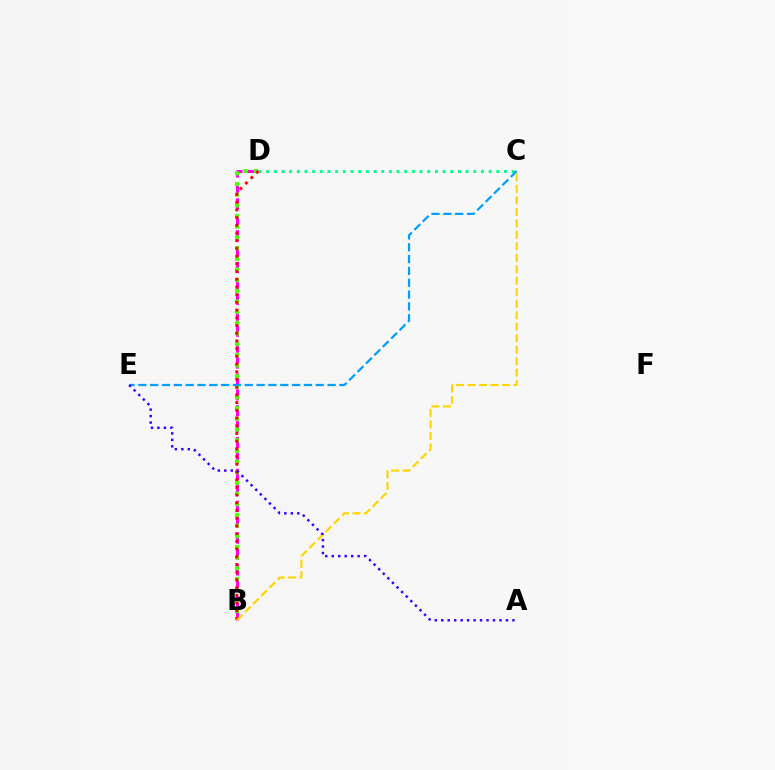{('B', 'D'): [{'color': '#ff00ed', 'line_style': 'dashed', 'thickness': 2.16}, {'color': '#4fff00', 'line_style': 'dotted', 'thickness': 2.9}, {'color': '#ff0000', 'line_style': 'dotted', 'thickness': 2.09}], ('C', 'D'): [{'color': '#00ff86', 'line_style': 'dotted', 'thickness': 2.08}], ('C', 'E'): [{'color': '#009eff', 'line_style': 'dashed', 'thickness': 1.61}], ('B', 'C'): [{'color': '#ffd500', 'line_style': 'dashed', 'thickness': 1.56}], ('A', 'E'): [{'color': '#3700ff', 'line_style': 'dotted', 'thickness': 1.76}]}